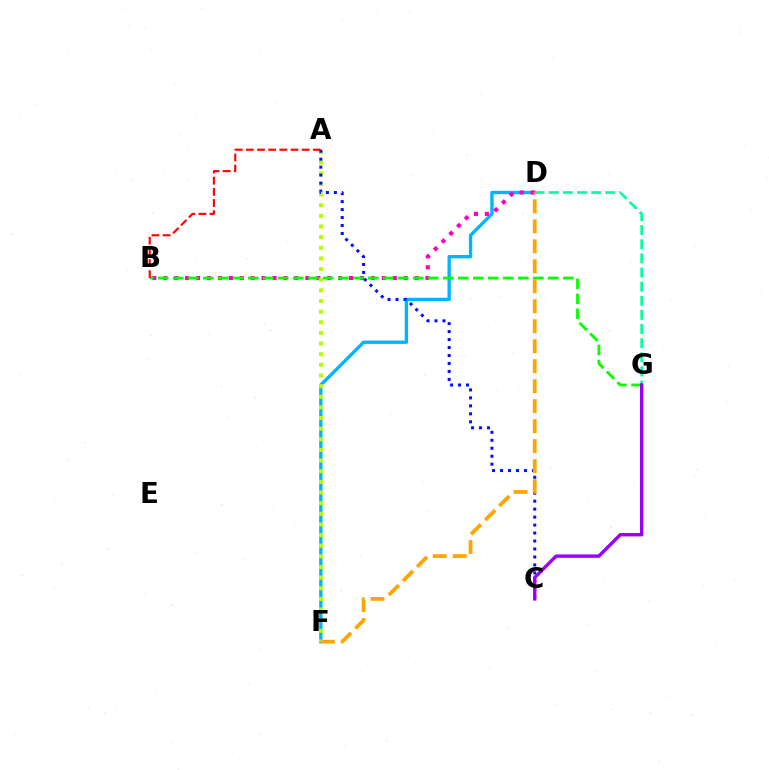{('D', 'F'): [{'color': '#00b5ff', 'line_style': 'solid', 'thickness': 2.41}, {'color': '#ffa500', 'line_style': 'dashed', 'thickness': 2.72}], ('D', 'G'): [{'color': '#00ff9d', 'line_style': 'dashed', 'thickness': 1.92}], ('B', 'D'): [{'color': '#ff00bd', 'line_style': 'dotted', 'thickness': 2.97}], ('A', 'F'): [{'color': '#b3ff00', 'line_style': 'dotted', 'thickness': 2.89}], ('A', 'C'): [{'color': '#0010ff', 'line_style': 'dotted', 'thickness': 2.17}], ('B', 'G'): [{'color': '#08ff00', 'line_style': 'dashed', 'thickness': 2.04}], ('A', 'B'): [{'color': '#ff0000', 'line_style': 'dashed', 'thickness': 1.52}], ('C', 'G'): [{'color': '#9b00ff', 'line_style': 'solid', 'thickness': 2.45}]}